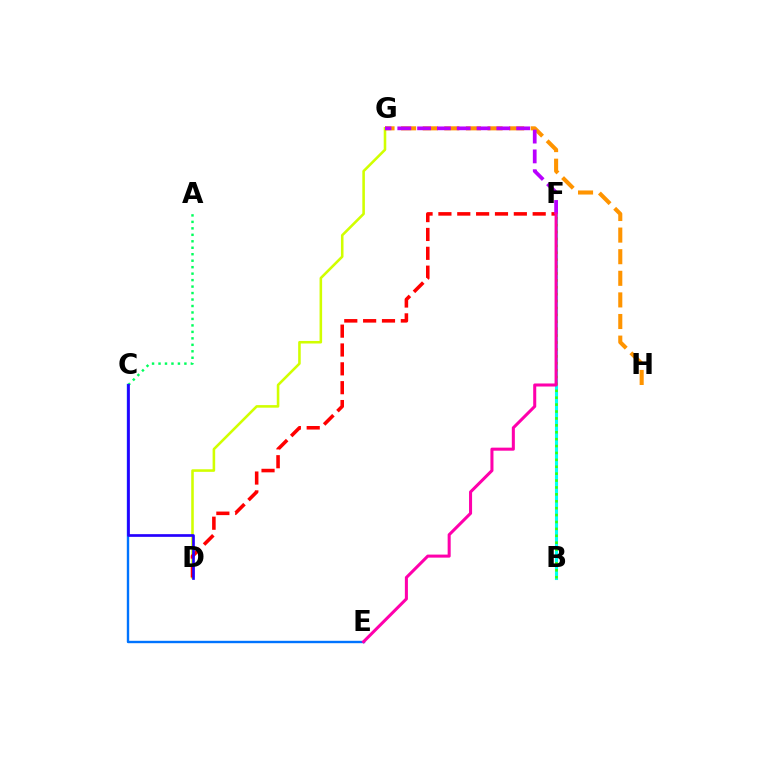{('A', 'C'): [{'color': '#00ff5c', 'line_style': 'dotted', 'thickness': 1.76}], ('B', 'F'): [{'color': '#00fff6', 'line_style': 'solid', 'thickness': 2.22}, {'color': '#3dff00', 'line_style': 'dotted', 'thickness': 1.88}], ('D', 'G'): [{'color': '#d1ff00', 'line_style': 'solid', 'thickness': 1.85}], ('C', 'E'): [{'color': '#0074ff', 'line_style': 'solid', 'thickness': 1.72}], ('G', 'H'): [{'color': '#ff9400', 'line_style': 'dashed', 'thickness': 2.93}], ('D', 'F'): [{'color': '#ff0000', 'line_style': 'dashed', 'thickness': 2.56}], ('F', 'G'): [{'color': '#b900ff', 'line_style': 'dashed', 'thickness': 2.69}], ('C', 'D'): [{'color': '#2500ff', 'line_style': 'solid', 'thickness': 1.93}], ('E', 'F'): [{'color': '#ff00ac', 'line_style': 'solid', 'thickness': 2.19}]}